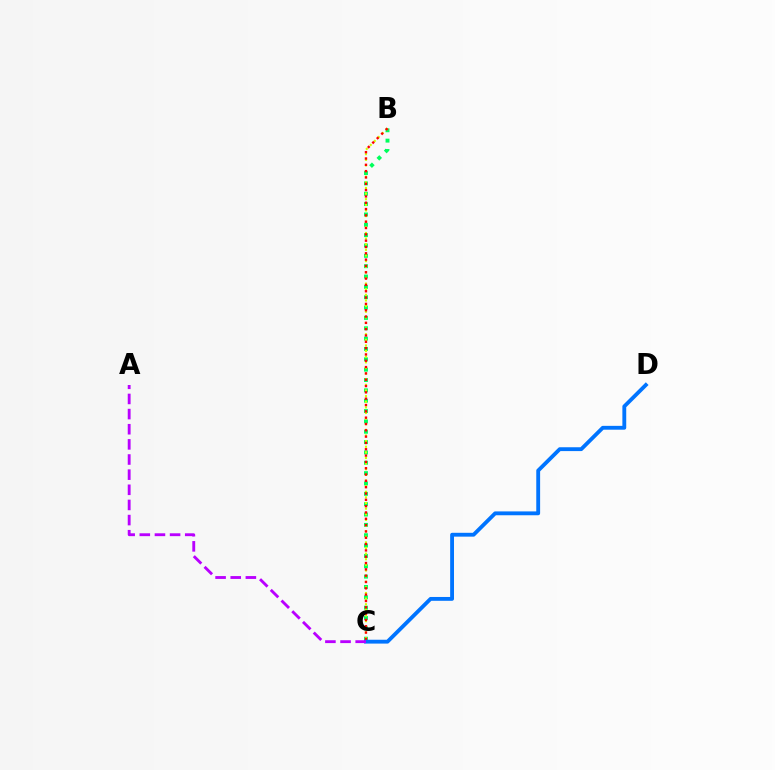{('B', 'C'): [{'color': '#00ff5c', 'line_style': 'dotted', 'thickness': 2.81}, {'color': '#d1ff00', 'line_style': 'dotted', 'thickness': 1.53}, {'color': '#ff0000', 'line_style': 'dotted', 'thickness': 1.72}], ('C', 'D'): [{'color': '#0074ff', 'line_style': 'solid', 'thickness': 2.77}], ('A', 'C'): [{'color': '#b900ff', 'line_style': 'dashed', 'thickness': 2.06}]}